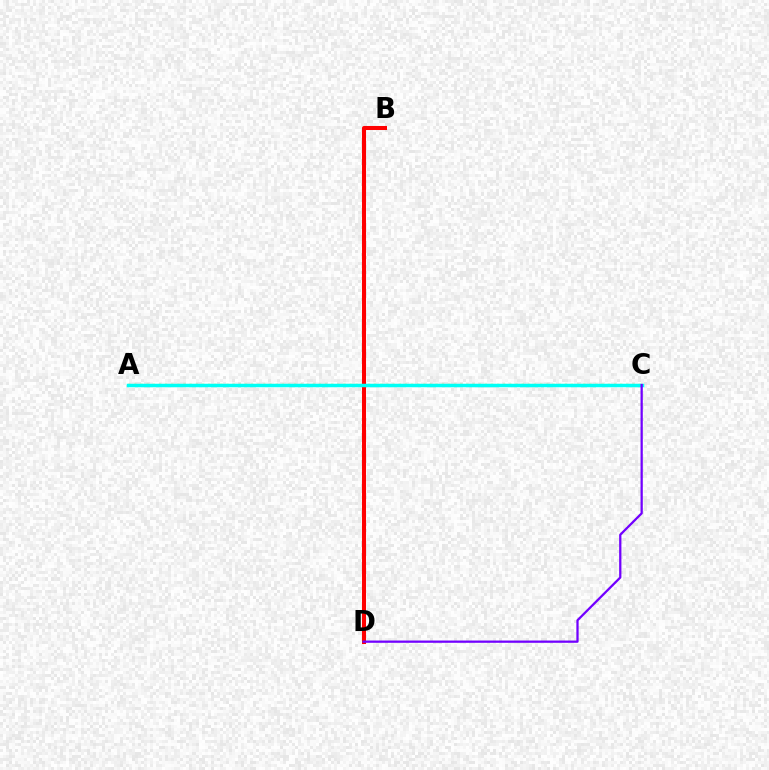{('A', 'C'): [{'color': '#84ff00', 'line_style': 'dotted', 'thickness': 1.67}, {'color': '#00fff6', 'line_style': 'solid', 'thickness': 2.51}], ('B', 'D'): [{'color': '#ff0000', 'line_style': 'solid', 'thickness': 2.91}], ('C', 'D'): [{'color': '#7200ff', 'line_style': 'solid', 'thickness': 1.63}]}